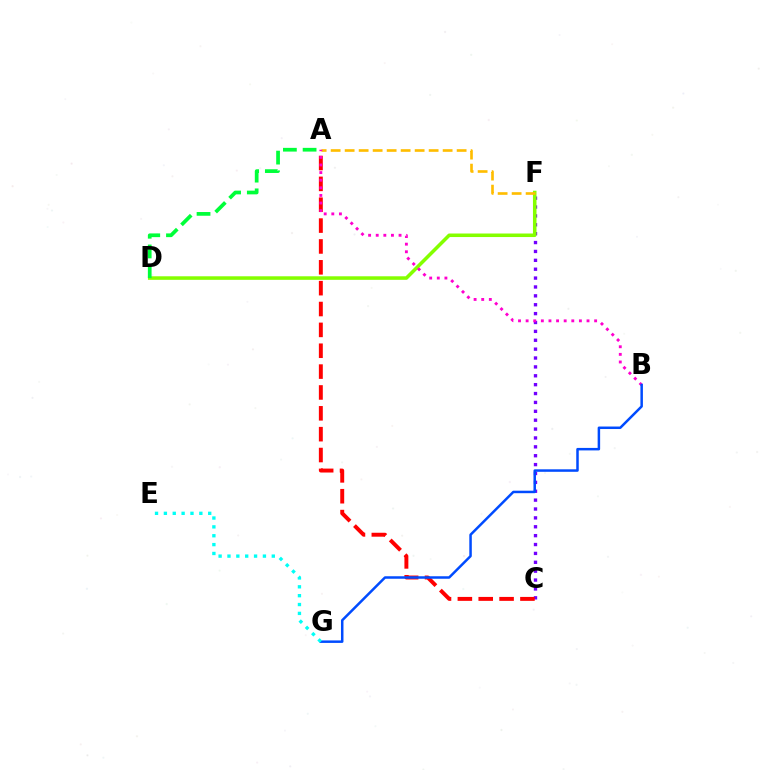{('C', 'F'): [{'color': '#7200ff', 'line_style': 'dotted', 'thickness': 2.41}], ('D', 'F'): [{'color': '#84ff00', 'line_style': 'solid', 'thickness': 2.55}], ('A', 'F'): [{'color': '#ffbd00', 'line_style': 'dashed', 'thickness': 1.9}], ('A', 'C'): [{'color': '#ff0000', 'line_style': 'dashed', 'thickness': 2.83}], ('A', 'B'): [{'color': '#ff00cf', 'line_style': 'dotted', 'thickness': 2.07}], ('A', 'D'): [{'color': '#00ff39', 'line_style': 'dashed', 'thickness': 2.68}], ('B', 'G'): [{'color': '#004bff', 'line_style': 'solid', 'thickness': 1.8}], ('E', 'G'): [{'color': '#00fff6', 'line_style': 'dotted', 'thickness': 2.41}]}